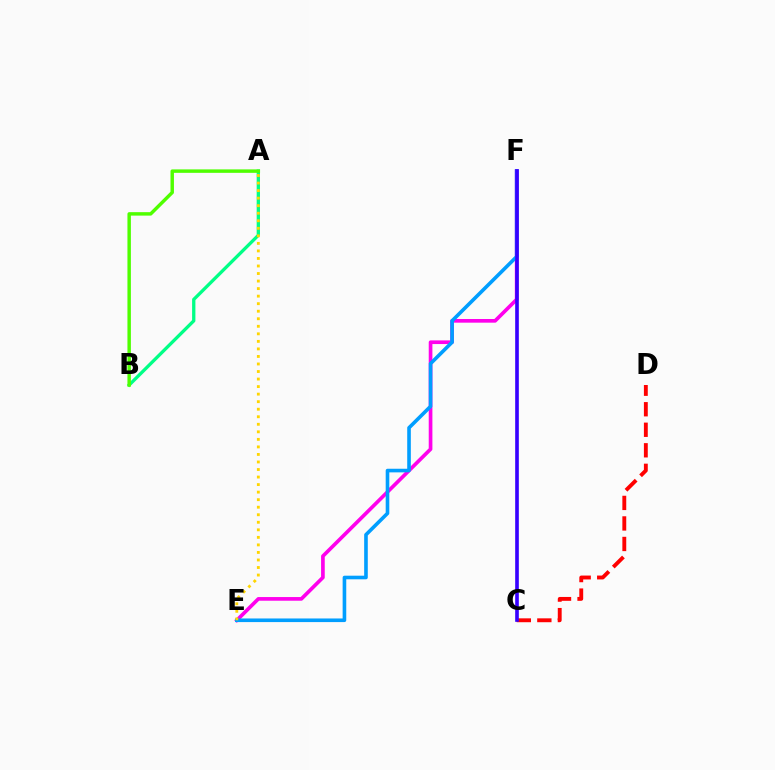{('A', 'B'): [{'color': '#00ff86', 'line_style': 'solid', 'thickness': 2.38}, {'color': '#4fff00', 'line_style': 'solid', 'thickness': 2.48}], ('C', 'D'): [{'color': '#ff0000', 'line_style': 'dashed', 'thickness': 2.79}], ('E', 'F'): [{'color': '#ff00ed', 'line_style': 'solid', 'thickness': 2.64}, {'color': '#009eff', 'line_style': 'solid', 'thickness': 2.61}], ('C', 'F'): [{'color': '#3700ff', 'line_style': 'solid', 'thickness': 2.62}], ('A', 'E'): [{'color': '#ffd500', 'line_style': 'dotted', 'thickness': 2.05}]}